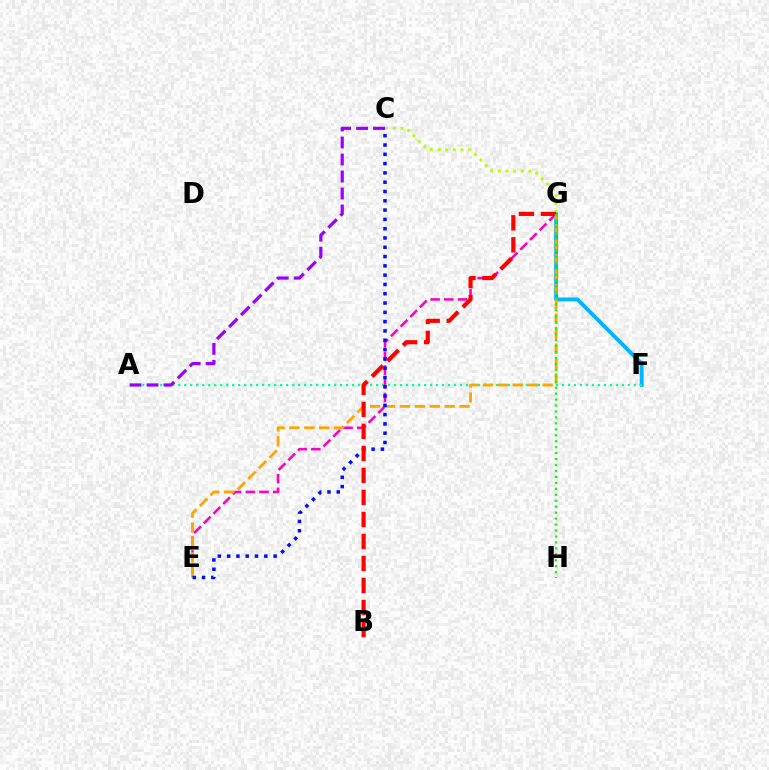{('E', 'G'): [{'color': '#ff00bd', 'line_style': 'dashed', 'thickness': 1.86}, {'color': '#ffa500', 'line_style': 'dashed', 'thickness': 2.03}], ('F', 'G'): [{'color': '#00b5ff', 'line_style': 'solid', 'thickness': 2.8}], ('A', 'F'): [{'color': '#00ff9d', 'line_style': 'dotted', 'thickness': 1.63}], ('A', 'C'): [{'color': '#9b00ff', 'line_style': 'dashed', 'thickness': 2.31}], ('C', 'G'): [{'color': '#b3ff00', 'line_style': 'dotted', 'thickness': 2.09}], ('C', 'E'): [{'color': '#0010ff', 'line_style': 'dotted', 'thickness': 2.53}], ('B', 'G'): [{'color': '#ff0000', 'line_style': 'dashed', 'thickness': 2.99}], ('G', 'H'): [{'color': '#08ff00', 'line_style': 'dotted', 'thickness': 1.62}]}